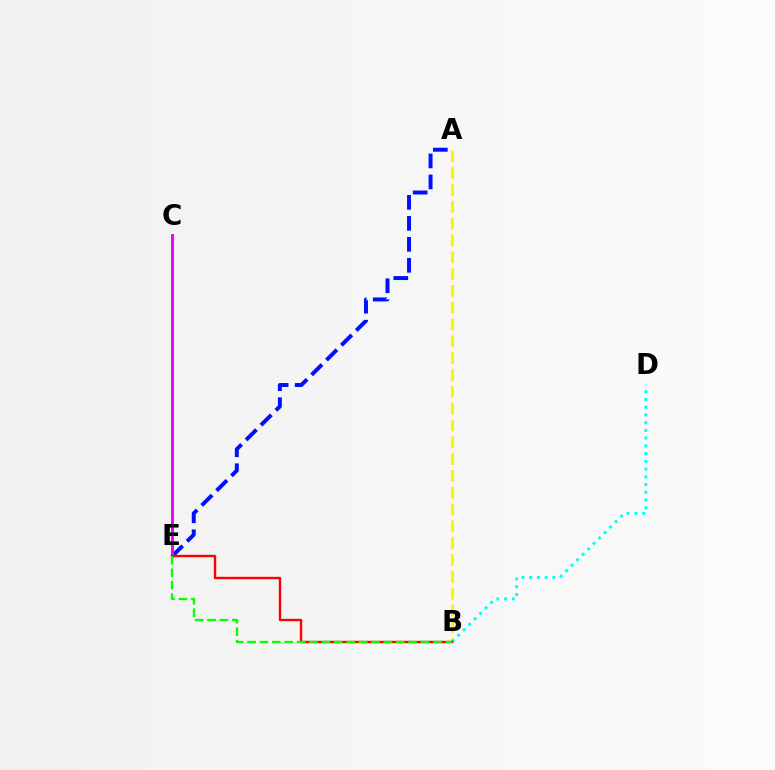{('A', 'E'): [{'color': '#0010ff', 'line_style': 'dashed', 'thickness': 2.85}], ('C', 'E'): [{'color': '#ee00ff', 'line_style': 'solid', 'thickness': 2.11}], ('A', 'B'): [{'color': '#fcf500', 'line_style': 'dashed', 'thickness': 2.28}], ('B', 'D'): [{'color': '#00fff6', 'line_style': 'dotted', 'thickness': 2.1}], ('B', 'E'): [{'color': '#ff0000', 'line_style': 'solid', 'thickness': 1.72}, {'color': '#08ff00', 'line_style': 'dashed', 'thickness': 1.68}]}